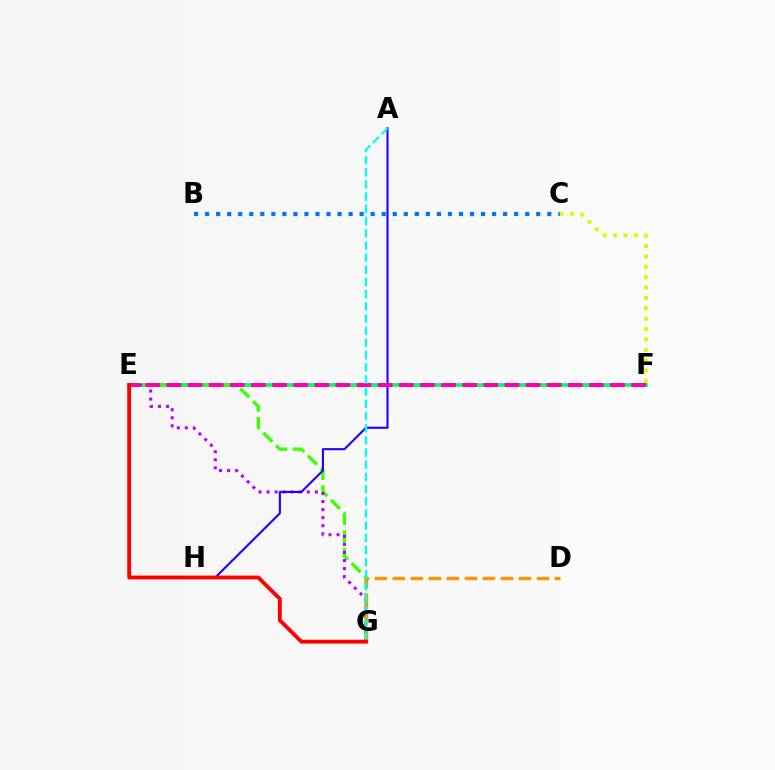{('E', 'F'): [{'color': '#00ff5c', 'line_style': 'solid', 'thickness': 2.67}, {'color': '#ff00ac', 'line_style': 'dashed', 'thickness': 2.87}], ('B', 'C'): [{'color': '#0074ff', 'line_style': 'dotted', 'thickness': 3.0}], ('E', 'G'): [{'color': '#3dff00', 'line_style': 'dashed', 'thickness': 2.44}, {'color': '#b900ff', 'line_style': 'dotted', 'thickness': 2.19}, {'color': '#ff0000', 'line_style': 'solid', 'thickness': 2.76}], ('A', 'H'): [{'color': '#2500ff', 'line_style': 'solid', 'thickness': 1.53}], ('D', 'G'): [{'color': '#ff9400', 'line_style': 'dashed', 'thickness': 2.45}], ('A', 'G'): [{'color': '#00fff6', 'line_style': 'dashed', 'thickness': 1.66}], ('C', 'F'): [{'color': '#d1ff00', 'line_style': 'dotted', 'thickness': 2.82}]}